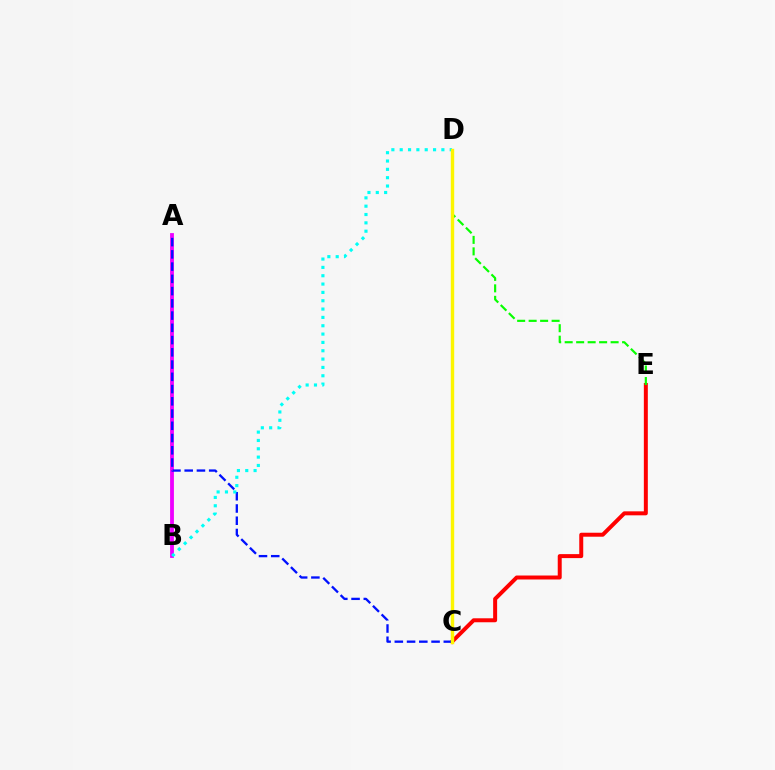{('A', 'B'): [{'color': '#ee00ff', 'line_style': 'solid', 'thickness': 2.75}], ('C', 'E'): [{'color': '#ff0000', 'line_style': 'solid', 'thickness': 2.86}], ('A', 'C'): [{'color': '#0010ff', 'line_style': 'dashed', 'thickness': 1.66}], ('B', 'D'): [{'color': '#00fff6', 'line_style': 'dotted', 'thickness': 2.26}], ('D', 'E'): [{'color': '#08ff00', 'line_style': 'dashed', 'thickness': 1.56}], ('C', 'D'): [{'color': '#fcf500', 'line_style': 'solid', 'thickness': 2.45}]}